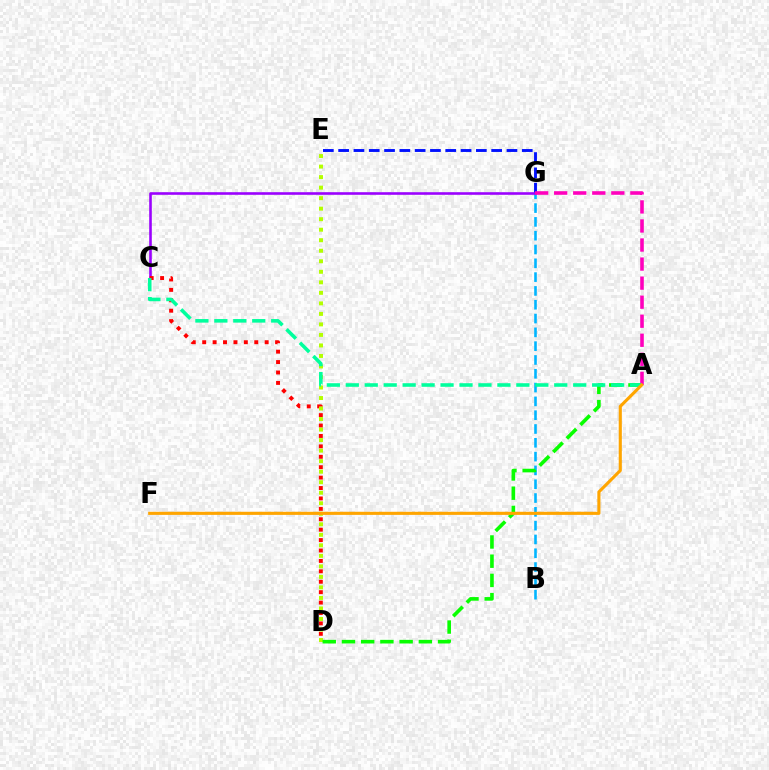{('B', 'G'): [{'color': '#00b5ff', 'line_style': 'dashed', 'thickness': 1.88}], ('E', 'G'): [{'color': '#0010ff', 'line_style': 'dashed', 'thickness': 2.08}], ('C', 'G'): [{'color': '#9b00ff', 'line_style': 'solid', 'thickness': 1.87}], ('C', 'D'): [{'color': '#ff0000', 'line_style': 'dotted', 'thickness': 2.83}], ('D', 'E'): [{'color': '#b3ff00', 'line_style': 'dotted', 'thickness': 2.86}], ('A', 'D'): [{'color': '#08ff00', 'line_style': 'dashed', 'thickness': 2.61}], ('A', 'G'): [{'color': '#ff00bd', 'line_style': 'dashed', 'thickness': 2.59}], ('A', 'C'): [{'color': '#00ff9d', 'line_style': 'dashed', 'thickness': 2.57}], ('A', 'F'): [{'color': '#ffa500', 'line_style': 'solid', 'thickness': 2.24}]}